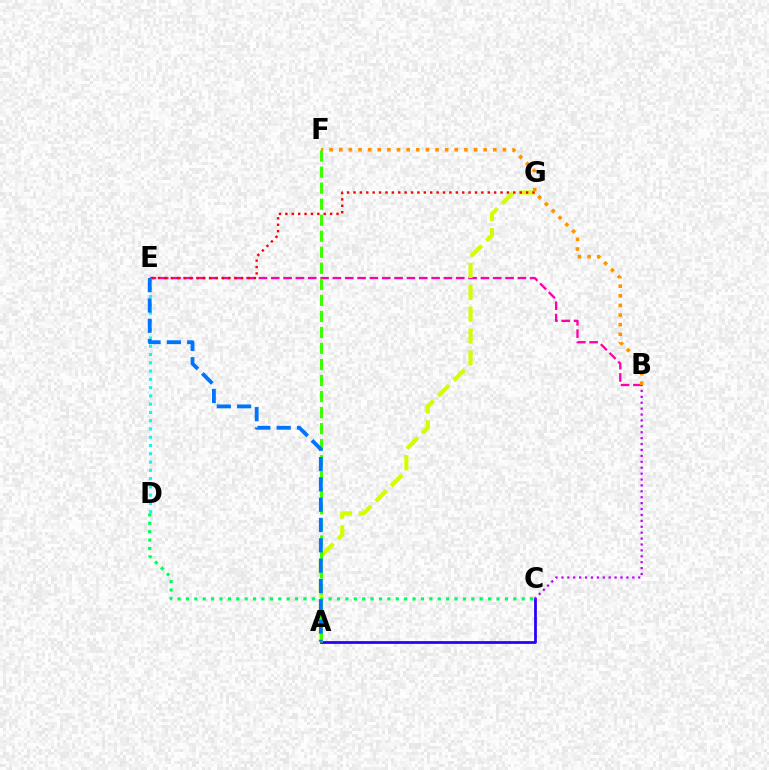{('B', 'E'): [{'color': '#ff00ac', 'line_style': 'dashed', 'thickness': 1.68}], ('A', 'G'): [{'color': '#d1ff00', 'line_style': 'dashed', 'thickness': 2.97}], ('E', 'G'): [{'color': '#ff0000', 'line_style': 'dotted', 'thickness': 1.74}], ('A', 'C'): [{'color': '#2500ff', 'line_style': 'solid', 'thickness': 1.98}], ('C', 'D'): [{'color': '#00ff5c', 'line_style': 'dotted', 'thickness': 2.28}], ('B', 'C'): [{'color': '#b900ff', 'line_style': 'dotted', 'thickness': 1.61}], ('B', 'F'): [{'color': '#ff9400', 'line_style': 'dotted', 'thickness': 2.62}], ('D', 'E'): [{'color': '#00fff6', 'line_style': 'dotted', 'thickness': 2.25}], ('A', 'F'): [{'color': '#3dff00', 'line_style': 'dashed', 'thickness': 2.18}], ('A', 'E'): [{'color': '#0074ff', 'line_style': 'dashed', 'thickness': 2.76}]}